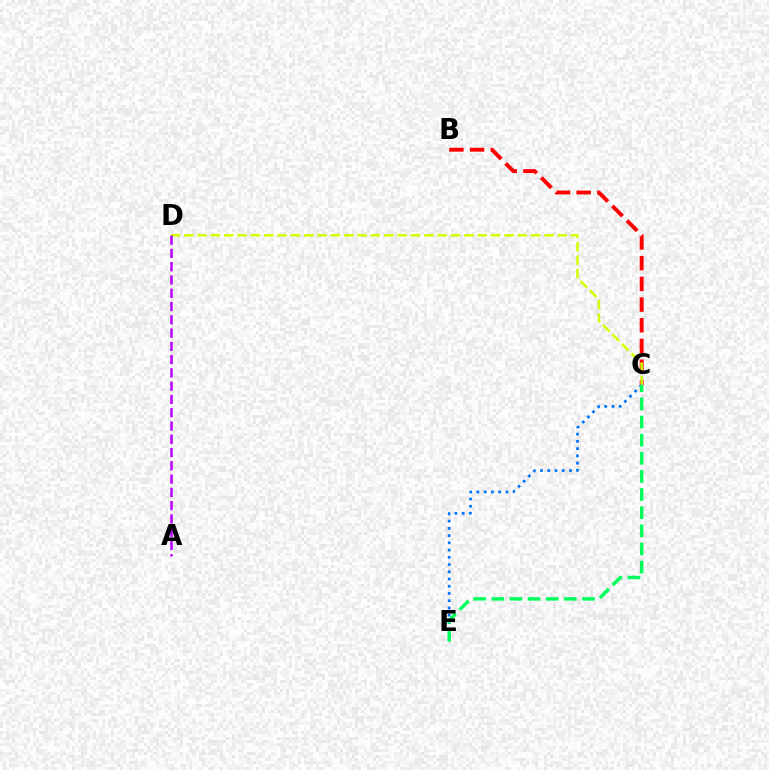{('B', 'C'): [{'color': '#ff0000', 'line_style': 'dashed', 'thickness': 2.81}], ('C', 'D'): [{'color': '#d1ff00', 'line_style': 'dashed', 'thickness': 1.81}], ('A', 'D'): [{'color': '#b900ff', 'line_style': 'dashed', 'thickness': 1.8}], ('C', 'E'): [{'color': '#0074ff', 'line_style': 'dotted', 'thickness': 1.97}, {'color': '#00ff5c', 'line_style': 'dashed', 'thickness': 2.46}]}